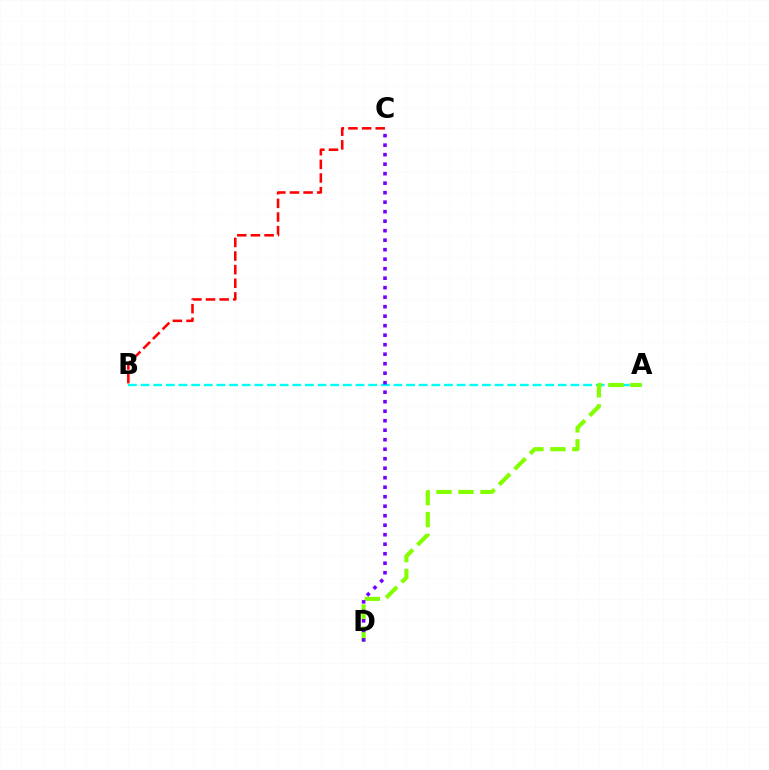{('A', 'B'): [{'color': '#00fff6', 'line_style': 'dashed', 'thickness': 1.72}], ('A', 'D'): [{'color': '#84ff00', 'line_style': 'dashed', 'thickness': 2.98}], ('B', 'C'): [{'color': '#ff0000', 'line_style': 'dashed', 'thickness': 1.85}], ('C', 'D'): [{'color': '#7200ff', 'line_style': 'dotted', 'thickness': 2.58}]}